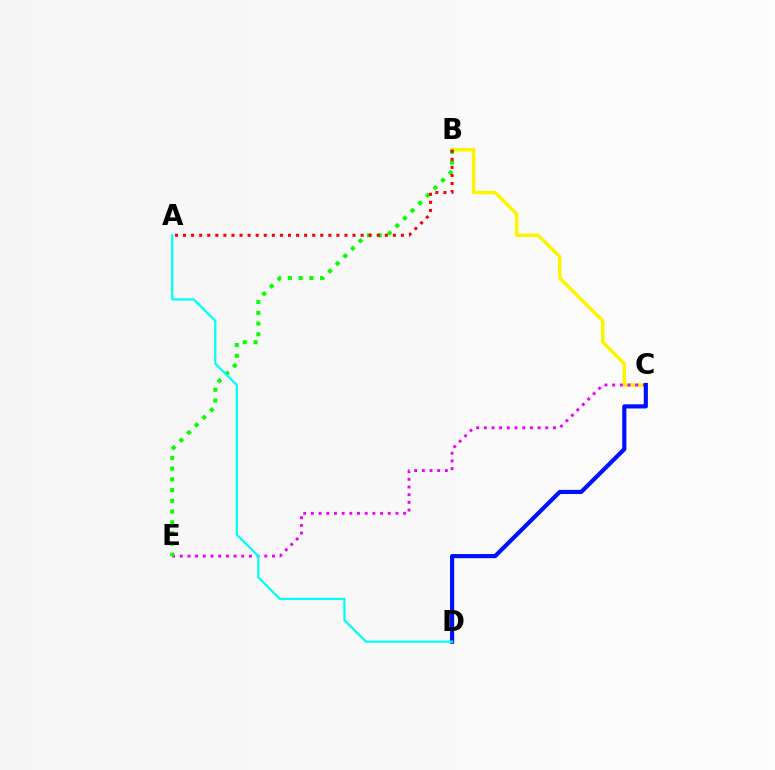{('B', 'C'): [{'color': '#fcf500', 'line_style': 'solid', 'thickness': 2.51}], ('C', 'E'): [{'color': '#ee00ff', 'line_style': 'dotted', 'thickness': 2.09}], ('B', 'E'): [{'color': '#08ff00', 'line_style': 'dotted', 'thickness': 2.92}], ('C', 'D'): [{'color': '#0010ff', 'line_style': 'solid', 'thickness': 2.99}], ('A', 'D'): [{'color': '#00fff6', 'line_style': 'solid', 'thickness': 1.62}], ('A', 'B'): [{'color': '#ff0000', 'line_style': 'dotted', 'thickness': 2.19}]}